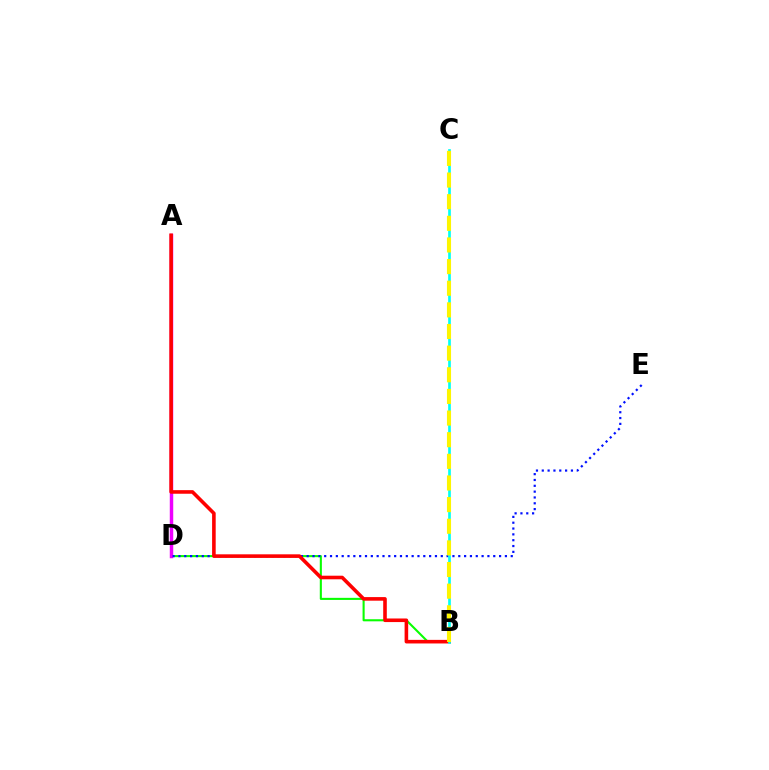{('B', 'D'): [{'color': '#08ff00', 'line_style': 'solid', 'thickness': 1.5}], ('A', 'D'): [{'color': '#ee00ff', 'line_style': 'solid', 'thickness': 2.49}], ('D', 'E'): [{'color': '#0010ff', 'line_style': 'dotted', 'thickness': 1.58}], ('A', 'B'): [{'color': '#ff0000', 'line_style': 'solid', 'thickness': 2.59}], ('B', 'C'): [{'color': '#00fff6', 'line_style': 'solid', 'thickness': 1.93}, {'color': '#fcf500', 'line_style': 'dashed', 'thickness': 2.94}]}